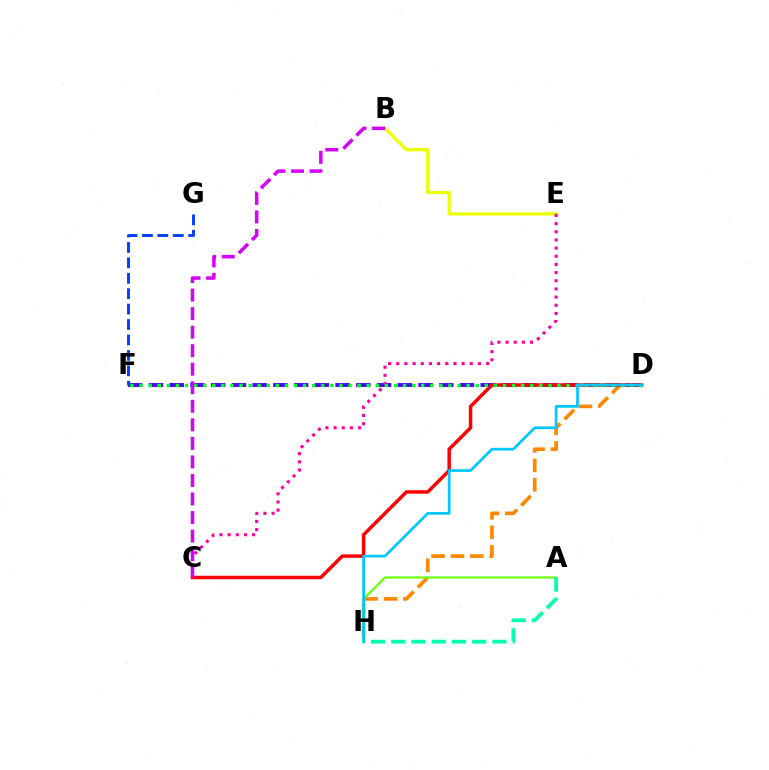{('D', 'H'): [{'color': '#ff8800', 'line_style': 'dashed', 'thickness': 2.64}, {'color': '#00c7ff', 'line_style': 'solid', 'thickness': 1.95}], ('A', 'H'): [{'color': '#66ff00', 'line_style': 'solid', 'thickness': 1.55}, {'color': '#00ffaf', 'line_style': 'dashed', 'thickness': 2.75}], ('D', 'F'): [{'color': '#4f00ff', 'line_style': 'dashed', 'thickness': 2.82}, {'color': '#00ff27', 'line_style': 'dotted', 'thickness': 2.47}], ('C', 'D'): [{'color': '#ff0000', 'line_style': 'solid', 'thickness': 2.5}], ('B', 'E'): [{'color': '#eeff00', 'line_style': 'solid', 'thickness': 2.34}], ('C', 'E'): [{'color': '#ff00a0', 'line_style': 'dotted', 'thickness': 2.22}], ('F', 'G'): [{'color': '#003fff', 'line_style': 'dashed', 'thickness': 2.1}], ('B', 'C'): [{'color': '#d600ff', 'line_style': 'dashed', 'thickness': 2.52}]}